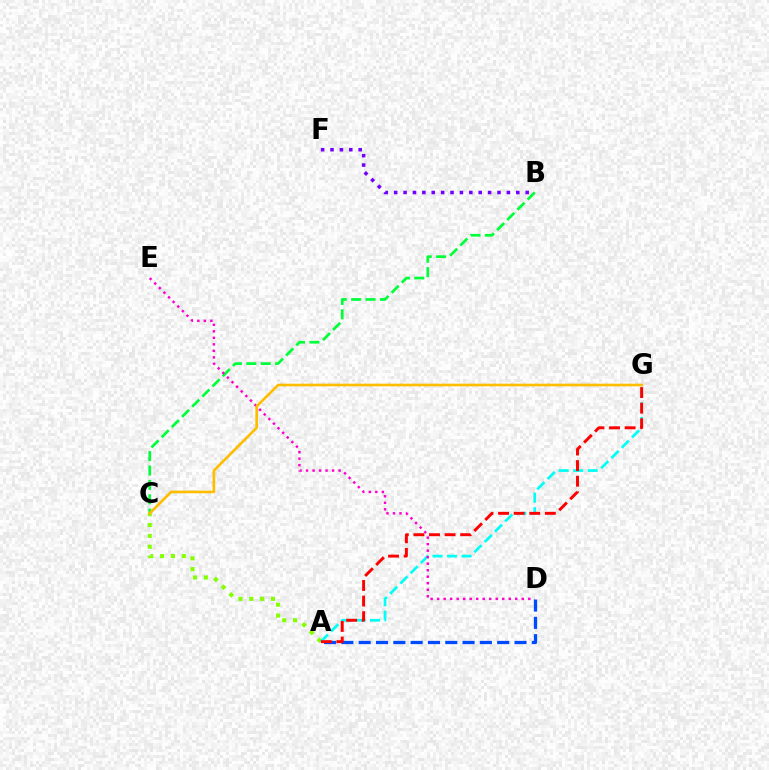{('A', 'C'): [{'color': '#84ff00', 'line_style': 'dotted', 'thickness': 2.95}], ('A', 'G'): [{'color': '#00fff6', 'line_style': 'dashed', 'thickness': 1.97}, {'color': '#ff0000', 'line_style': 'dashed', 'thickness': 2.12}], ('B', 'F'): [{'color': '#7200ff', 'line_style': 'dotted', 'thickness': 2.55}], ('A', 'D'): [{'color': '#004bff', 'line_style': 'dashed', 'thickness': 2.35}], ('B', 'C'): [{'color': '#00ff39', 'line_style': 'dashed', 'thickness': 1.96}], ('D', 'E'): [{'color': '#ff00cf', 'line_style': 'dotted', 'thickness': 1.77}], ('C', 'G'): [{'color': '#ffbd00', 'line_style': 'solid', 'thickness': 1.91}]}